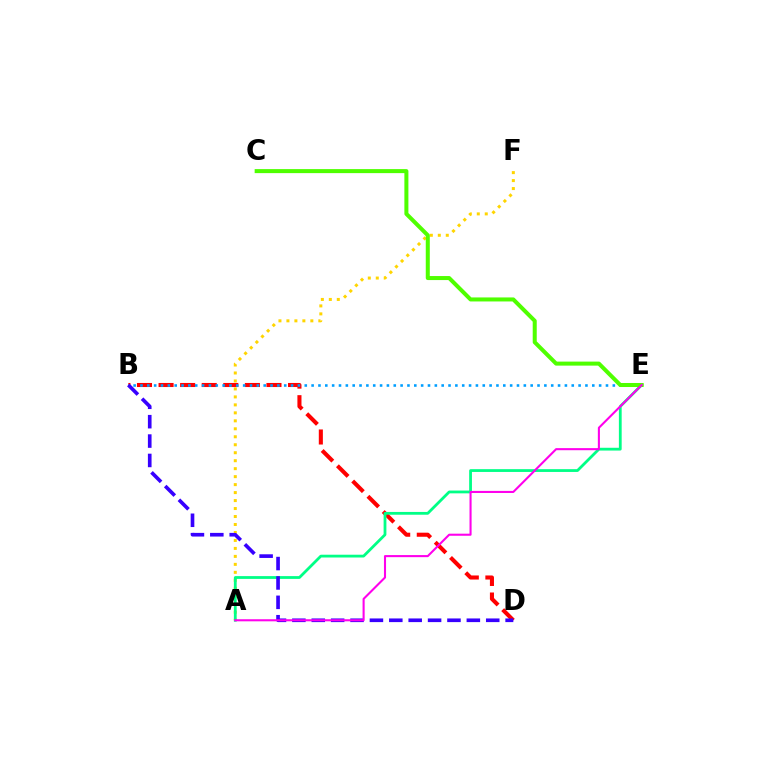{('A', 'F'): [{'color': '#ffd500', 'line_style': 'dotted', 'thickness': 2.17}], ('B', 'D'): [{'color': '#ff0000', 'line_style': 'dashed', 'thickness': 2.93}, {'color': '#3700ff', 'line_style': 'dashed', 'thickness': 2.63}], ('A', 'E'): [{'color': '#00ff86', 'line_style': 'solid', 'thickness': 2.01}, {'color': '#ff00ed', 'line_style': 'solid', 'thickness': 1.5}], ('B', 'E'): [{'color': '#009eff', 'line_style': 'dotted', 'thickness': 1.86}], ('C', 'E'): [{'color': '#4fff00', 'line_style': 'solid', 'thickness': 2.9}]}